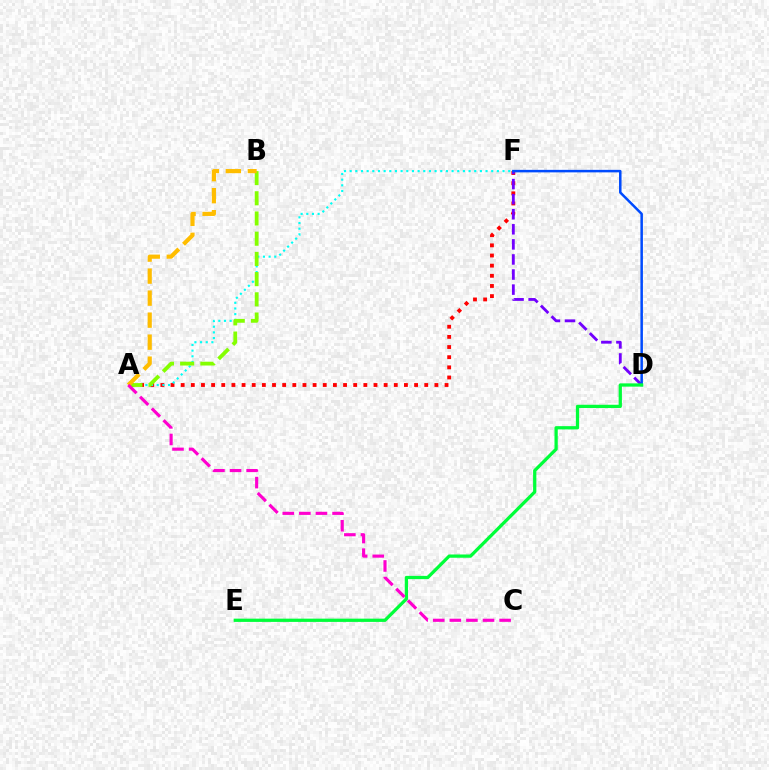{('A', 'F'): [{'color': '#ff0000', 'line_style': 'dotted', 'thickness': 2.76}, {'color': '#00fff6', 'line_style': 'dotted', 'thickness': 1.54}], ('D', 'F'): [{'color': '#7200ff', 'line_style': 'dashed', 'thickness': 2.05}, {'color': '#004bff', 'line_style': 'solid', 'thickness': 1.81}], ('D', 'E'): [{'color': '#00ff39', 'line_style': 'solid', 'thickness': 2.35}], ('A', 'B'): [{'color': '#84ff00', 'line_style': 'dashed', 'thickness': 2.75}, {'color': '#ffbd00', 'line_style': 'dashed', 'thickness': 2.99}], ('A', 'C'): [{'color': '#ff00cf', 'line_style': 'dashed', 'thickness': 2.25}]}